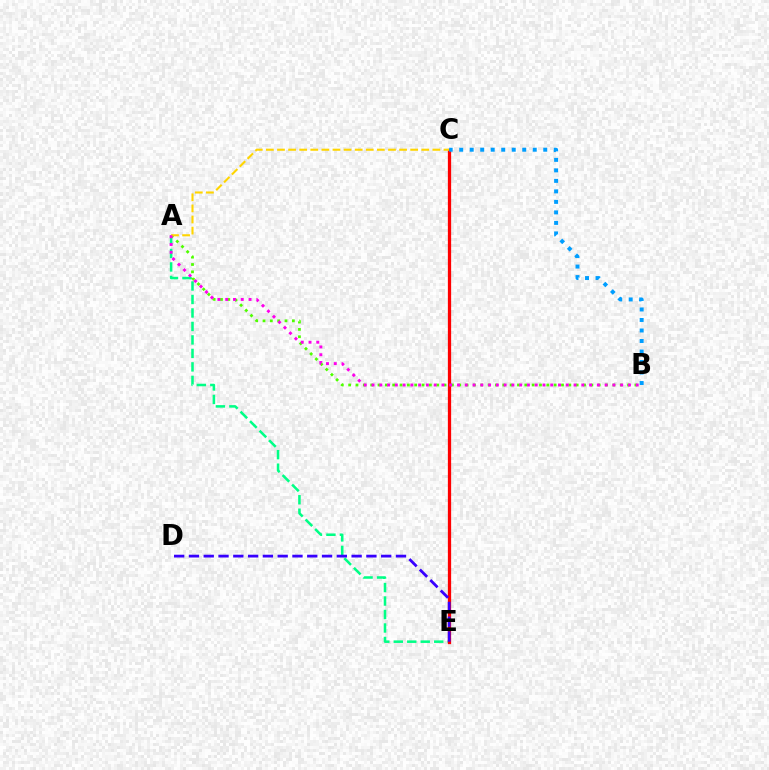{('A', 'E'): [{'color': '#00ff86', 'line_style': 'dashed', 'thickness': 1.83}], ('A', 'B'): [{'color': '#4fff00', 'line_style': 'dotted', 'thickness': 1.99}, {'color': '#ff00ed', 'line_style': 'dotted', 'thickness': 2.11}], ('C', 'E'): [{'color': '#ff0000', 'line_style': 'solid', 'thickness': 2.35}], ('D', 'E'): [{'color': '#3700ff', 'line_style': 'dashed', 'thickness': 2.01}], ('A', 'C'): [{'color': '#ffd500', 'line_style': 'dashed', 'thickness': 1.51}], ('B', 'C'): [{'color': '#009eff', 'line_style': 'dotted', 'thickness': 2.85}]}